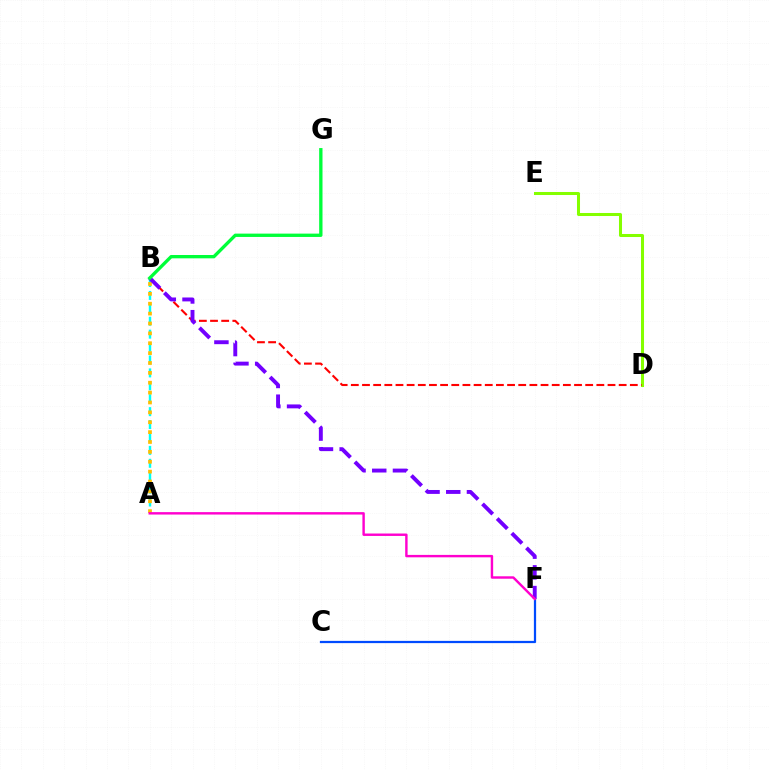{('A', 'B'): [{'color': '#00fff6', 'line_style': 'dashed', 'thickness': 1.75}, {'color': '#ffbd00', 'line_style': 'dotted', 'thickness': 2.68}], ('D', 'E'): [{'color': '#84ff00', 'line_style': 'solid', 'thickness': 2.18}], ('B', 'D'): [{'color': '#ff0000', 'line_style': 'dashed', 'thickness': 1.52}], ('C', 'F'): [{'color': '#004bff', 'line_style': 'solid', 'thickness': 1.61}], ('B', 'F'): [{'color': '#7200ff', 'line_style': 'dashed', 'thickness': 2.81}], ('B', 'G'): [{'color': '#00ff39', 'line_style': 'solid', 'thickness': 2.4}], ('A', 'F'): [{'color': '#ff00cf', 'line_style': 'solid', 'thickness': 1.74}]}